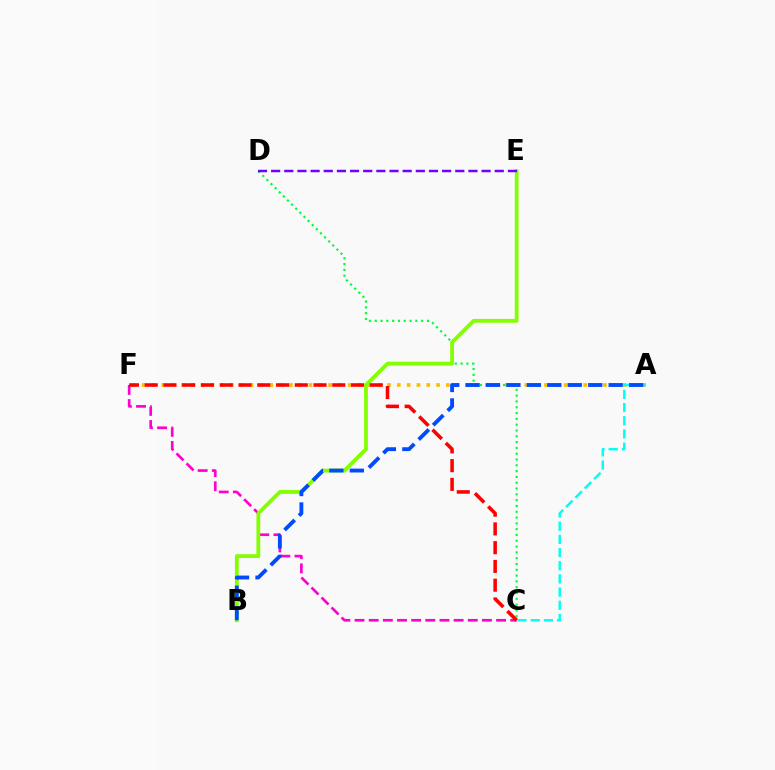{('A', 'F'): [{'color': '#ffbd00', 'line_style': 'dotted', 'thickness': 2.67}], ('C', 'D'): [{'color': '#00ff39', 'line_style': 'dotted', 'thickness': 1.58}], ('C', 'F'): [{'color': '#ff00cf', 'line_style': 'dashed', 'thickness': 1.92}, {'color': '#ff0000', 'line_style': 'dashed', 'thickness': 2.55}], ('A', 'C'): [{'color': '#00fff6', 'line_style': 'dashed', 'thickness': 1.79}], ('B', 'E'): [{'color': '#84ff00', 'line_style': 'solid', 'thickness': 2.73}], ('A', 'B'): [{'color': '#004bff', 'line_style': 'dashed', 'thickness': 2.78}], ('D', 'E'): [{'color': '#7200ff', 'line_style': 'dashed', 'thickness': 1.79}]}